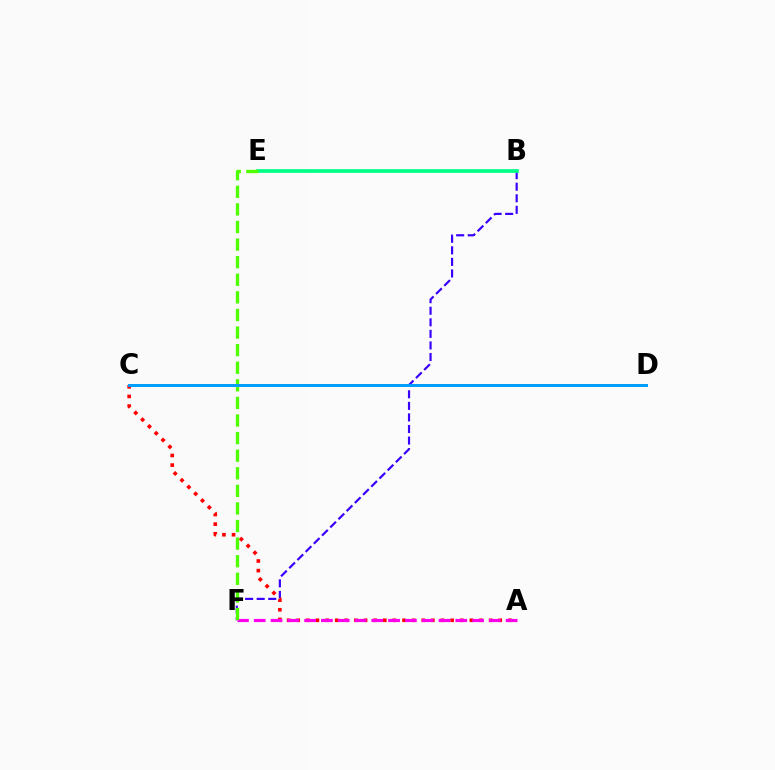{('B', 'F'): [{'color': '#3700ff', 'line_style': 'dashed', 'thickness': 1.57}], ('A', 'C'): [{'color': '#ff0000', 'line_style': 'dotted', 'thickness': 2.61}], ('A', 'F'): [{'color': '#ff00ed', 'line_style': 'dashed', 'thickness': 2.28}], ('B', 'E'): [{'color': '#00ff86', 'line_style': 'solid', 'thickness': 2.67}], ('E', 'F'): [{'color': '#4fff00', 'line_style': 'dashed', 'thickness': 2.39}], ('C', 'D'): [{'color': '#ffd500', 'line_style': 'solid', 'thickness': 1.98}, {'color': '#009eff', 'line_style': 'solid', 'thickness': 2.15}]}